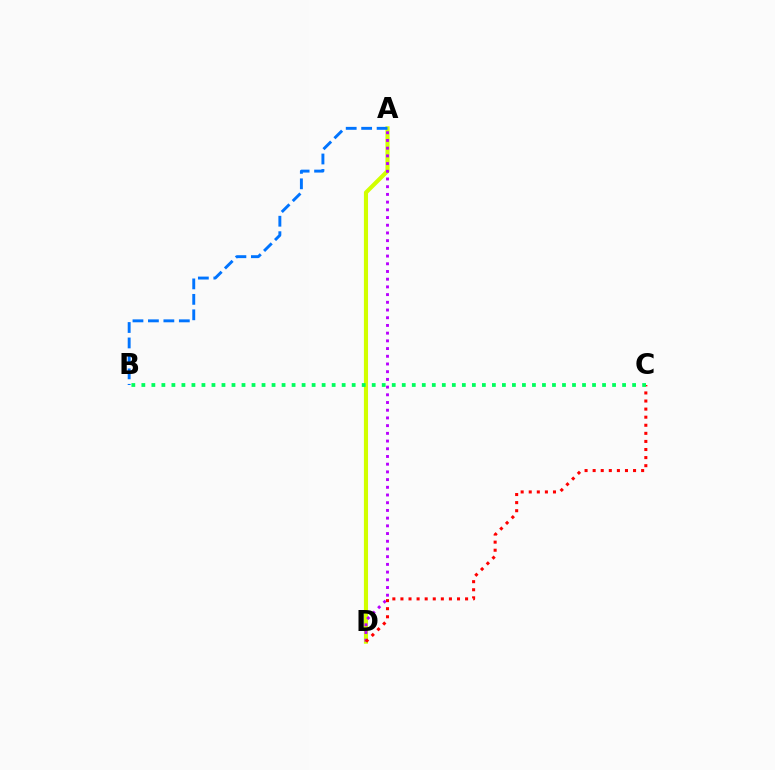{('A', 'D'): [{'color': '#d1ff00', 'line_style': 'solid', 'thickness': 2.97}, {'color': '#b900ff', 'line_style': 'dotted', 'thickness': 2.09}], ('A', 'B'): [{'color': '#0074ff', 'line_style': 'dashed', 'thickness': 2.1}], ('C', 'D'): [{'color': '#ff0000', 'line_style': 'dotted', 'thickness': 2.2}], ('B', 'C'): [{'color': '#00ff5c', 'line_style': 'dotted', 'thickness': 2.72}]}